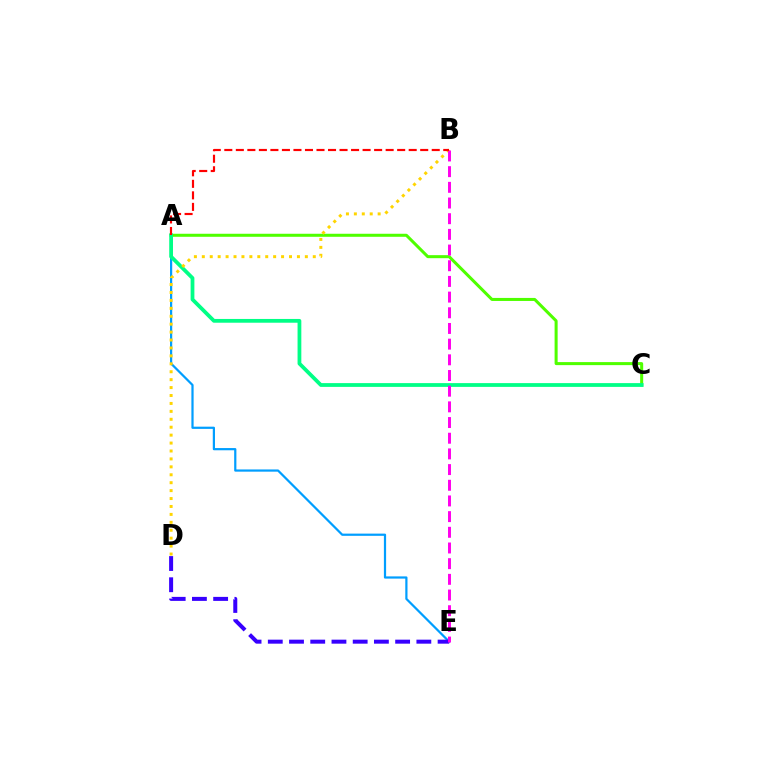{('A', 'C'): [{'color': '#4fff00', 'line_style': 'solid', 'thickness': 2.18}, {'color': '#00ff86', 'line_style': 'solid', 'thickness': 2.71}], ('A', 'E'): [{'color': '#009eff', 'line_style': 'solid', 'thickness': 1.6}], ('B', 'D'): [{'color': '#ffd500', 'line_style': 'dotted', 'thickness': 2.15}], ('D', 'E'): [{'color': '#3700ff', 'line_style': 'dashed', 'thickness': 2.88}], ('B', 'E'): [{'color': '#ff00ed', 'line_style': 'dashed', 'thickness': 2.13}], ('A', 'B'): [{'color': '#ff0000', 'line_style': 'dashed', 'thickness': 1.57}]}